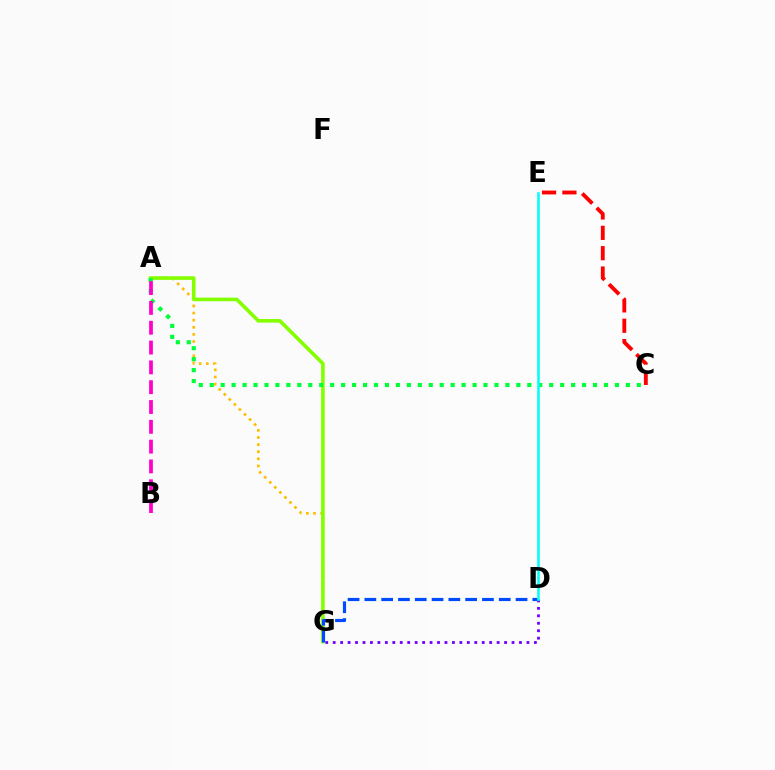{('D', 'G'): [{'color': '#7200ff', 'line_style': 'dotted', 'thickness': 2.02}, {'color': '#004bff', 'line_style': 'dashed', 'thickness': 2.28}], ('A', 'G'): [{'color': '#ffbd00', 'line_style': 'dotted', 'thickness': 1.94}, {'color': '#84ff00', 'line_style': 'solid', 'thickness': 2.6}], ('C', 'E'): [{'color': '#ff0000', 'line_style': 'dashed', 'thickness': 2.77}], ('A', 'C'): [{'color': '#00ff39', 'line_style': 'dotted', 'thickness': 2.98}], ('D', 'E'): [{'color': '#00fff6', 'line_style': 'solid', 'thickness': 1.86}], ('A', 'B'): [{'color': '#ff00cf', 'line_style': 'dashed', 'thickness': 2.69}]}